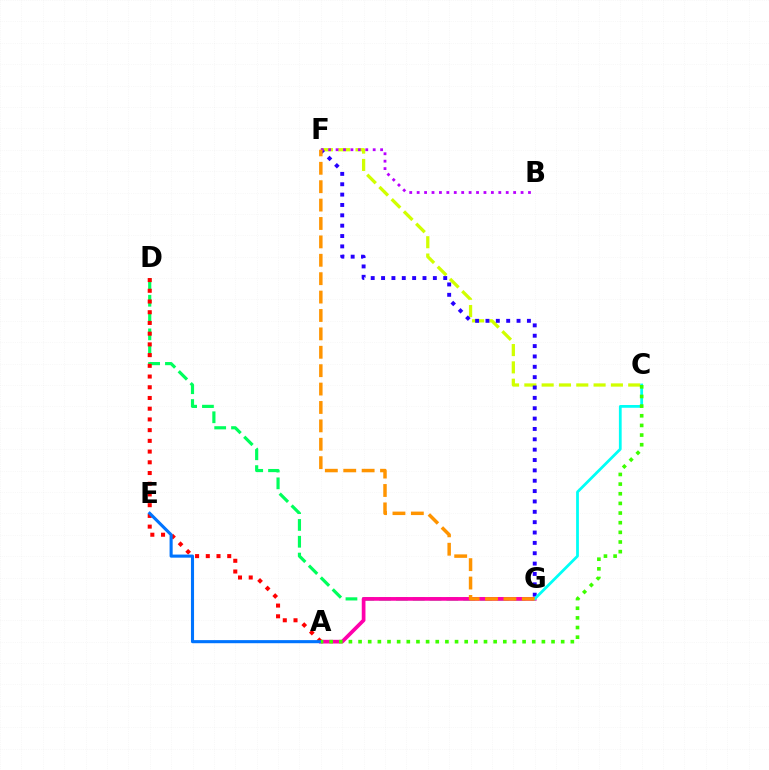{('C', 'F'): [{'color': '#d1ff00', 'line_style': 'dashed', 'thickness': 2.35}], ('F', 'G'): [{'color': '#2500ff', 'line_style': 'dotted', 'thickness': 2.81}, {'color': '#ff9400', 'line_style': 'dashed', 'thickness': 2.5}], ('D', 'G'): [{'color': '#00ff5c', 'line_style': 'dashed', 'thickness': 2.28}], ('A', 'G'): [{'color': '#ff00ac', 'line_style': 'solid', 'thickness': 2.67}], ('A', 'D'): [{'color': '#ff0000', 'line_style': 'dotted', 'thickness': 2.91}], ('C', 'G'): [{'color': '#00fff6', 'line_style': 'solid', 'thickness': 1.99}], ('B', 'F'): [{'color': '#b900ff', 'line_style': 'dotted', 'thickness': 2.02}], ('A', 'E'): [{'color': '#0074ff', 'line_style': 'solid', 'thickness': 2.23}], ('A', 'C'): [{'color': '#3dff00', 'line_style': 'dotted', 'thickness': 2.62}]}